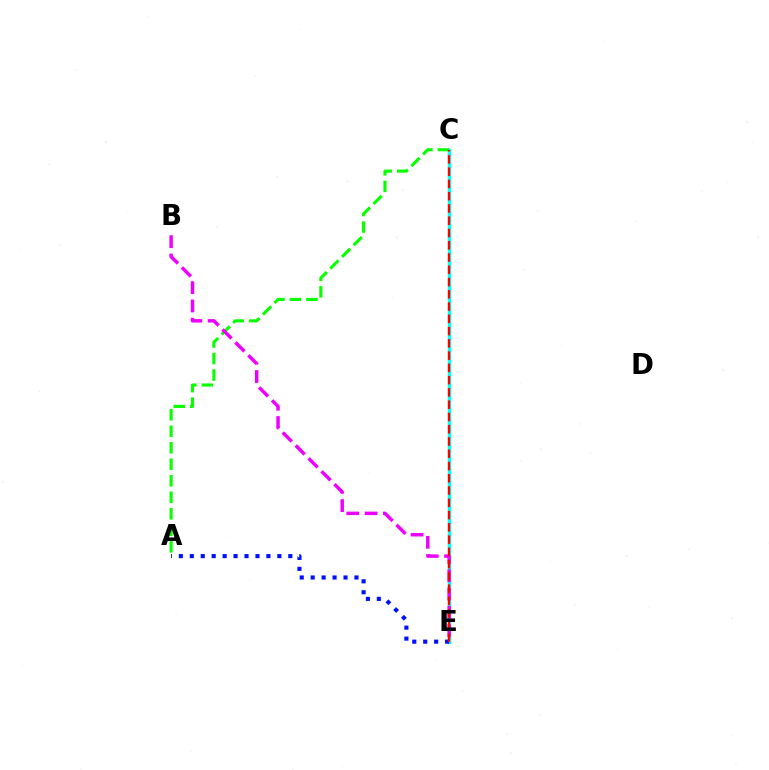{('C', 'E'): [{'color': '#fcf500', 'line_style': 'dashed', 'thickness': 1.6}, {'color': '#00fff6', 'line_style': 'solid', 'thickness': 2.46}, {'color': '#ff0000', 'line_style': 'dashed', 'thickness': 1.67}], ('A', 'C'): [{'color': '#08ff00', 'line_style': 'dashed', 'thickness': 2.24}], ('A', 'E'): [{'color': '#0010ff', 'line_style': 'dotted', 'thickness': 2.97}], ('B', 'E'): [{'color': '#ee00ff', 'line_style': 'dashed', 'thickness': 2.48}]}